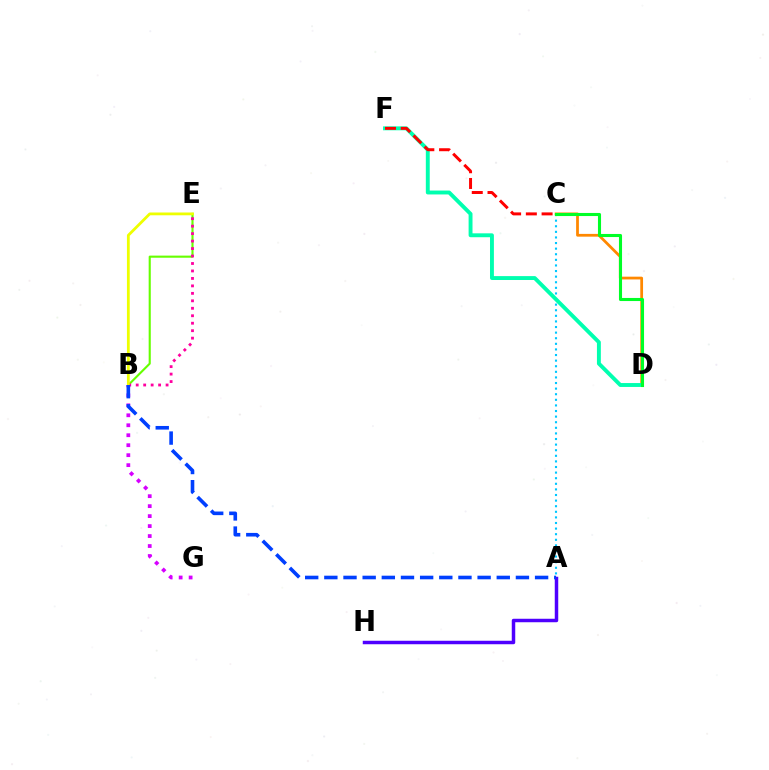{('B', 'G'): [{'color': '#d600ff', 'line_style': 'dotted', 'thickness': 2.71}], ('A', 'C'): [{'color': '#00c7ff', 'line_style': 'dotted', 'thickness': 1.52}], ('B', 'E'): [{'color': '#66ff00', 'line_style': 'solid', 'thickness': 1.52}, {'color': '#ff00a0', 'line_style': 'dotted', 'thickness': 2.03}, {'color': '#eeff00', 'line_style': 'solid', 'thickness': 2.01}], ('C', 'D'): [{'color': '#ff8800', 'line_style': 'solid', 'thickness': 1.99}, {'color': '#00ff27', 'line_style': 'solid', 'thickness': 2.22}], ('A', 'H'): [{'color': '#4f00ff', 'line_style': 'solid', 'thickness': 2.5}], ('D', 'F'): [{'color': '#00ffaf', 'line_style': 'solid', 'thickness': 2.81}], ('C', 'F'): [{'color': '#ff0000', 'line_style': 'dashed', 'thickness': 2.14}], ('A', 'B'): [{'color': '#003fff', 'line_style': 'dashed', 'thickness': 2.6}]}